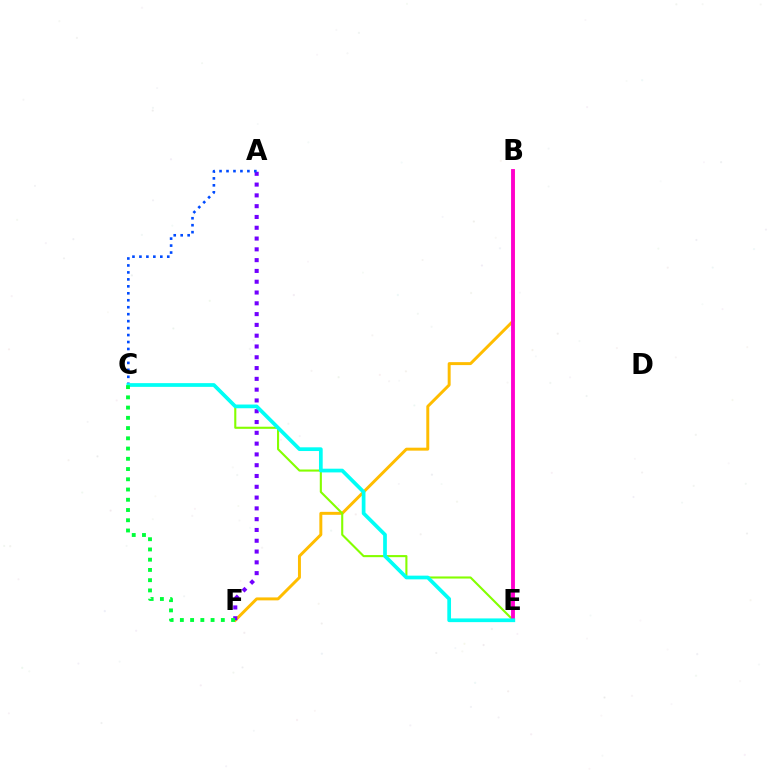{('B', 'F'): [{'color': '#ffbd00', 'line_style': 'solid', 'thickness': 2.13}], ('A', 'F'): [{'color': '#7200ff', 'line_style': 'dotted', 'thickness': 2.93}], ('B', 'E'): [{'color': '#ff0000', 'line_style': 'dashed', 'thickness': 1.5}, {'color': '#ff00cf', 'line_style': 'solid', 'thickness': 2.77}], ('C', 'E'): [{'color': '#84ff00', 'line_style': 'solid', 'thickness': 1.52}, {'color': '#00fff6', 'line_style': 'solid', 'thickness': 2.67}], ('A', 'C'): [{'color': '#004bff', 'line_style': 'dotted', 'thickness': 1.89}], ('C', 'F'): [{'color': '#00ff39', 'line_style': 'dotted', 'thickness': 2.78}]}